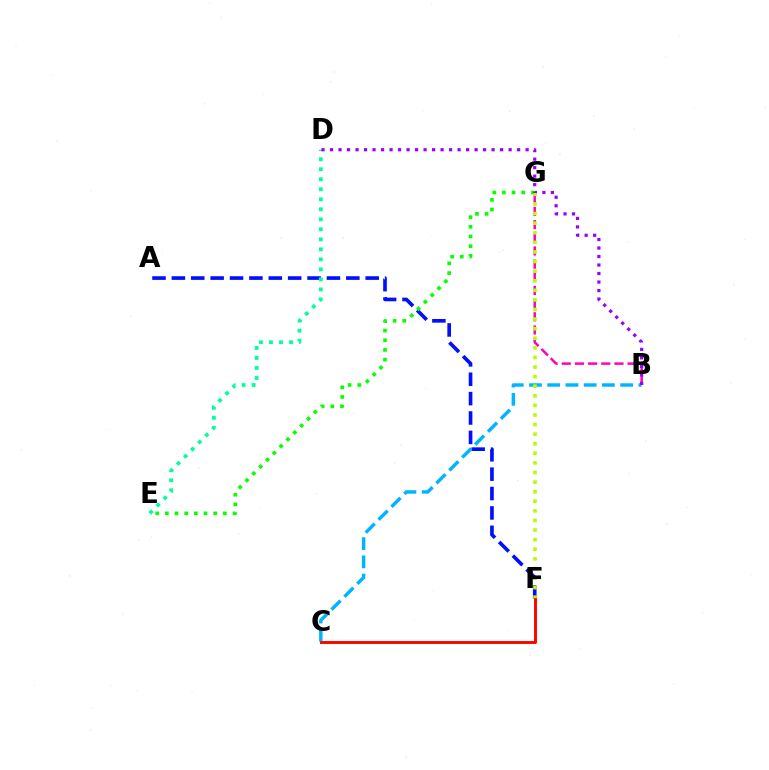{('C', 'F'): [{'color': '#ffa500', 'line_style': 'solid', 'thickness': 1.97}, {'color': '#ff0000', 'line_style': 'solid', 'thickness': 2.03}], ('A', 'F'): [{'color': '#0010ff', 'line_style': 'dashed', 'thickness': 2.63}], ('D', 'E'): [{'color': '#00ff9d', 'line_style': 'dotted', 'thickness': 2.72}], ('E', 'G'): [{'color': '#08ff00', 'line_style': 'dotted', 'thickness': 2.63}], ('B', 'C'): [{'color': '#00b5ff', 'line_style': 'dashed', 'thickness': 2.48}], ('B', 'G'): [{'color': '#ff00bd', 'line_style': 'dashed', 'thickness': 1.79}], ('B', 'D'): [{'color': '#9b00ff', 'line_style': 'dotted', 'thickness': 2.31}], ('F', 'G'): [{'color': '#b3ff00', 'line_style': 'dotted', 'thickness': 2.61}]}